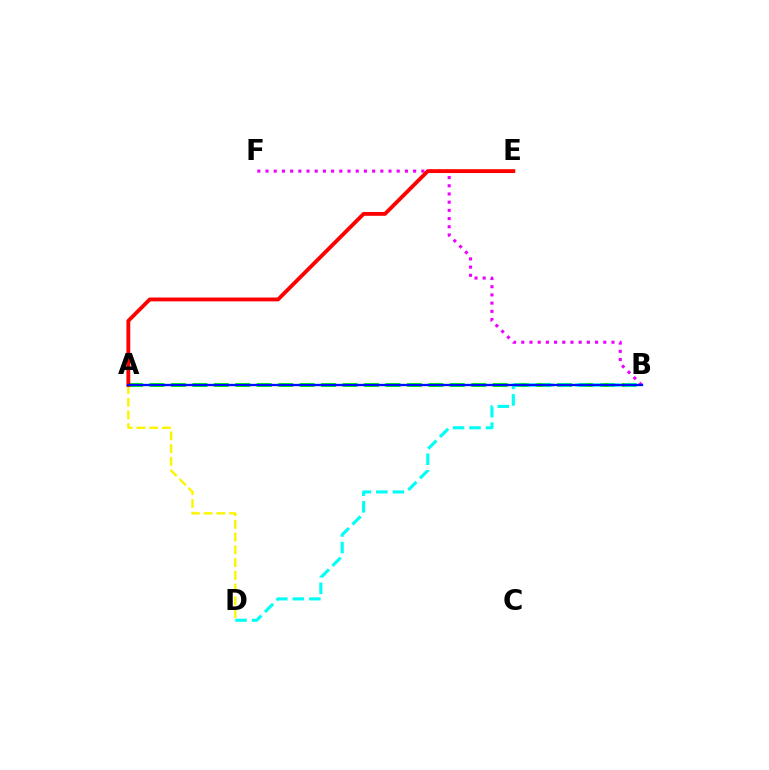{('B', 'F'): [{'color': '#ee00ff', 'line_style': 'dotted', 'thickness': 2.23}], ('A', 'B'): [{'color': '#08ff00', 'line_style': 'dashed', 'thickness': 2.92}, {'color': '#0010ff', 'line_style': 'solid', 'thickness': 1.67}], ('B', 'D'): [{'color': '#00fff6', 'line_style': 'dashed', 'thickness': 2.25}], ('A', 'D'): [{'color': '#fcf500', 'line_style': 'dashed', 'thickness': 1.73}], ('A', 'E'): [{'color': '#ff0000', 'line_style': 'solid', 'thickness': 2.76}]}